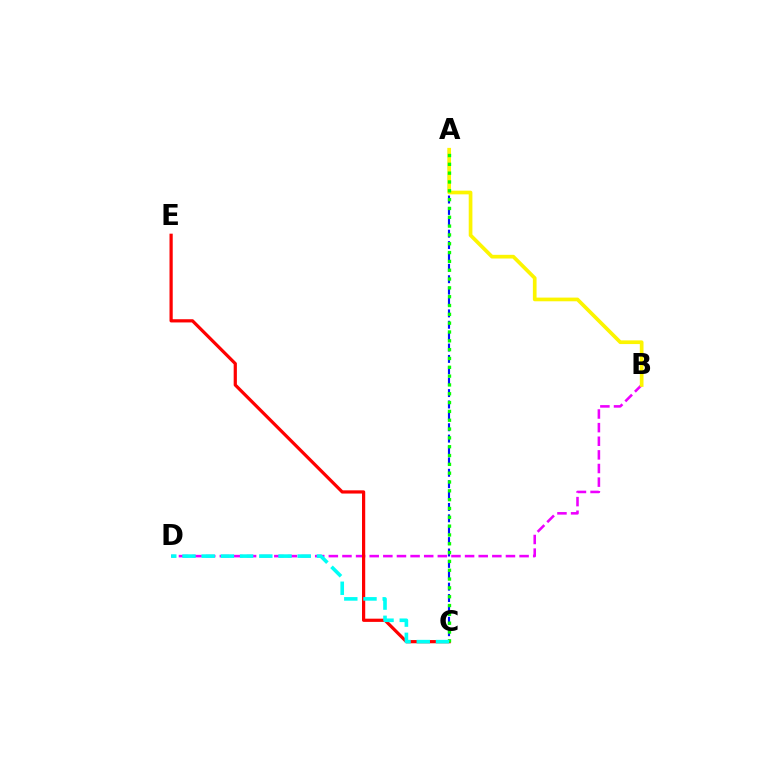{('B', 'D'): [{'color': '#ee00ff', 'line_style': 'dashed', 'thickness': 1.85}], ('A', 'C'): [{'color': '#0010ff', 'line_style': 'dashed', 'thickness': 1.55}, {'color': '#08ff00', 'line_style': 'dotted', 'thickness': 2.4}], ('A', 'B'): [{'color': '#fcf500', 'line_style': 'solid', 'thickness': 2.66}], ('C', 'E'): [{'color': '#ff0000', 'line_style': 'solid', 'thickness': 2.31}], ('C', 'D'): [{'color': '#00fff6', 'line_style': 'dashed', 'thickness': 2.61}]}